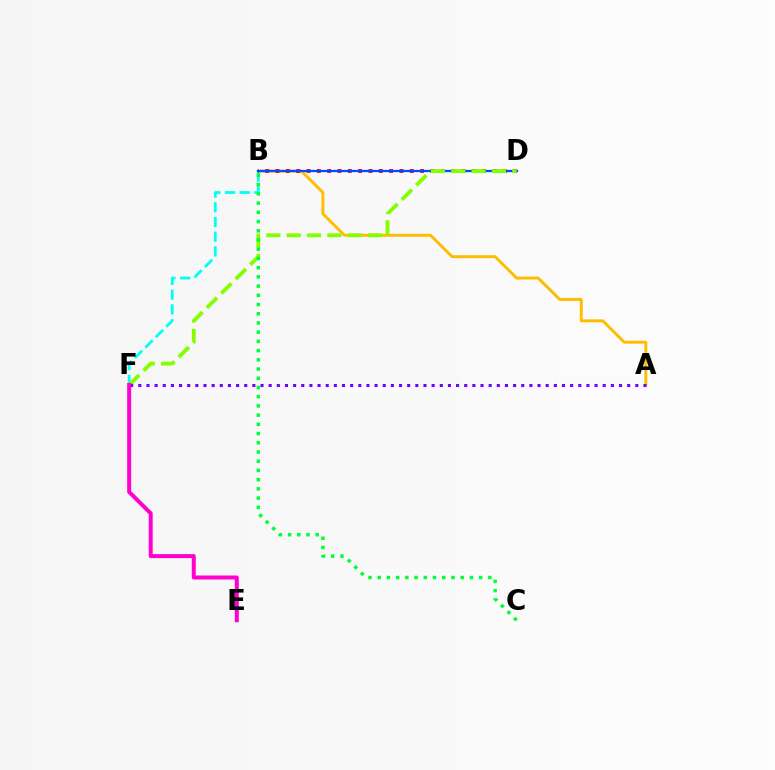{('A', 'B'): [{'color': '#ffbd00', 'line_style': 'solid', 'thickness': 2.12}], ('B', 'F'): [{'color': '#00fff6', 'line_style': 'dashed', 'thickness': 2.0}], ('B', 'D'): [{'color': '#ff0000', 'line_style': 'dotted', 'thickness': 2.81}, {'color': '#004bff', 'line_style': 'solid', 'thickness': 1.63}], ('D', 'F'): [{'color': '#84ff00', 'line_style': 'dashed', 'thickness': 2.77}], ('A', 'F'): [{'color': '#7200ff', 'line_style': 'dotted', 'thickness': 2.21}], ('B', 'C'): [{'color': '#00ff39', 'line_style': 'dotted', 'thickness': 2.5}], ('E', 'F'): [{'color': '#ff00cf', 'line_style': 'solid', 'thickness': 2.87}]}